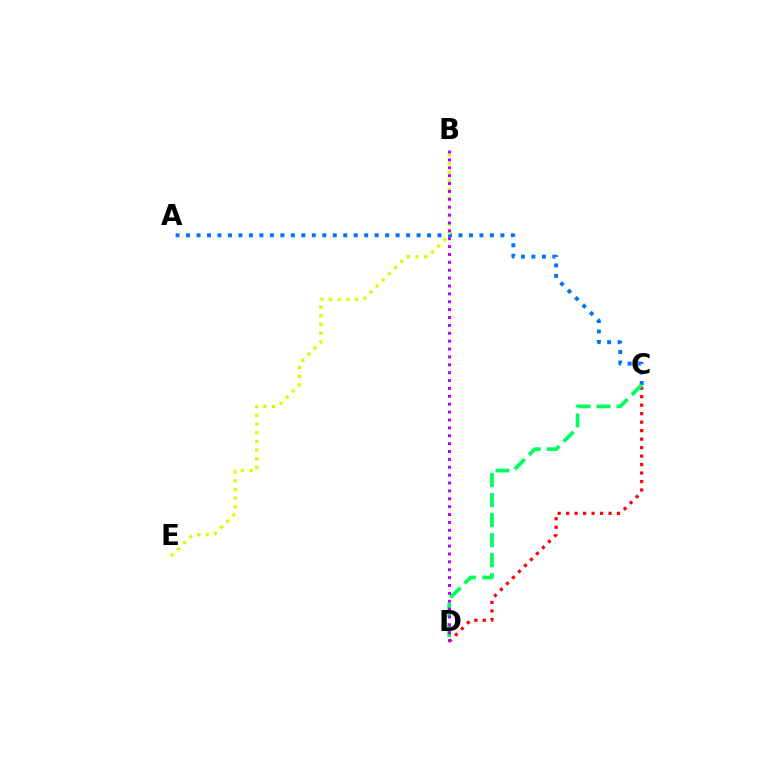{('C', 'D'): [{'color': '#ff0000', 'line_style': 'dotted', 'thickness': 2.3}, {'color': '#00ff5c', 'line_style': 'dashed', 'thickness': 2.72}], ('A', 'C'): [{'color': '#0074ff', 'line_style': 'dotted', 'thickness': 2.85}], ('B', 'E'): [{'color': '#d1ff00', 'line_style': 'dotted', 'thickness': 2.36}], ('B', 'D'): [{'color': '#b900ff', 'line_style': 'dotted', 'thickness': 2.14}]}